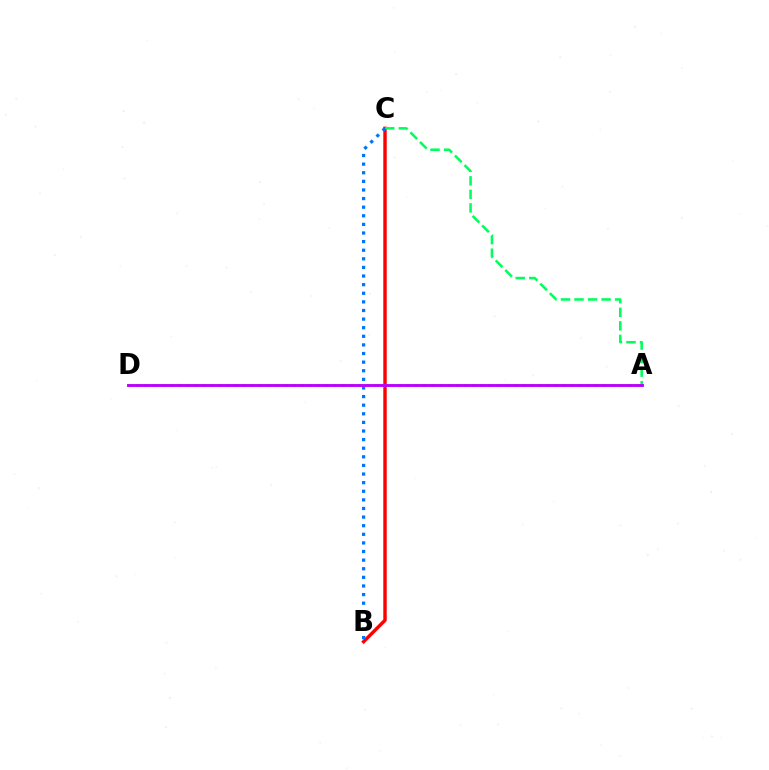{('B', 'C'): [{'color': '#ff0000', 'line_style': 'solid', 'thickness': 2.46}, {'color': '#0074ff', 'line_style': 'dotted', 'thickness': 2.34}], ('A', 'C'): [{'color': '#00ff5c', 'line_style': 'dashed', 'thickness': 1.84}], ('A', 'D'): [{'color': '#d1ff00', 'line_style': 'dotted', 'thickness': 2.23}, {'color': '#b900ff', 'line_style': 'solid', 'thickness': 2.08}]}